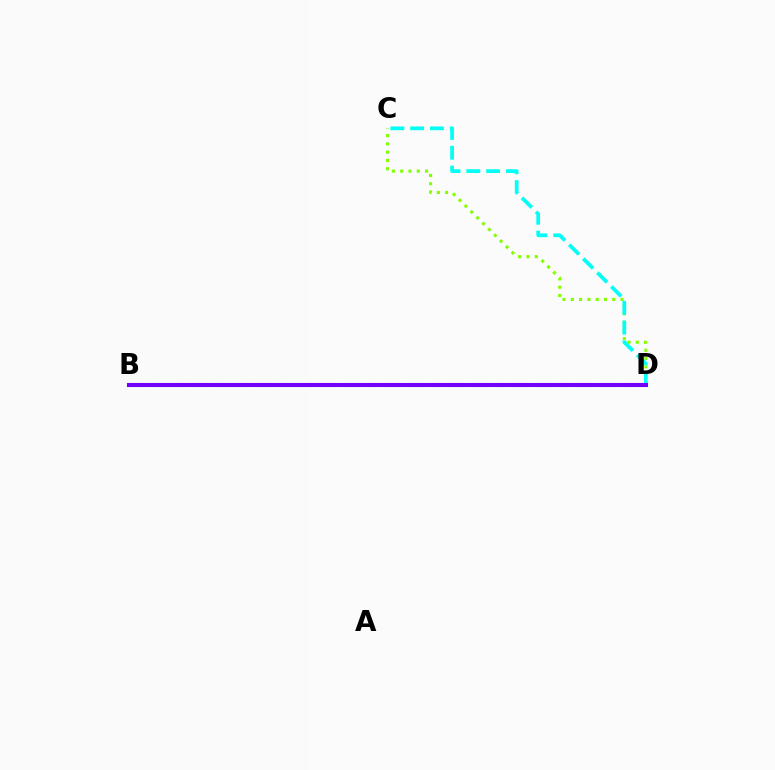{('C', 'D'): [{'color': '#84ff00', 'line_style': 'dotted', 'thickness': 2.25}, {'color': '#00fff6', 'line_style': 'dashed', 'thickness': 2.69}], ('B', 'D'): [{'color': '#ff0000', 'line_style': 'dashed', 'thickness': 2.91}, {'color': '#7200ff', 'line_style': 'solid', 'thickness': 2.92}]}